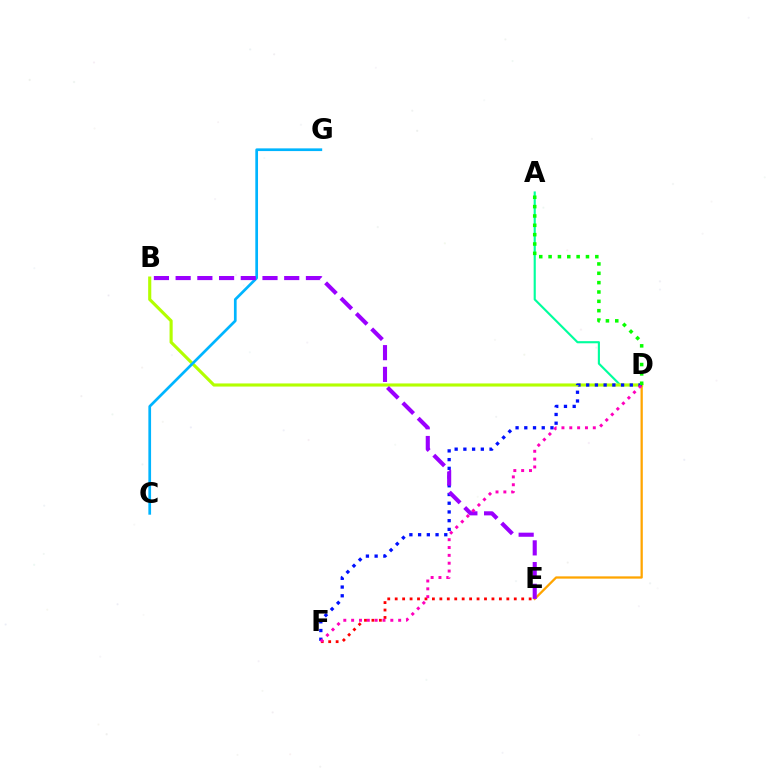{('A', 'D'): [{'color': '#00ff9d', 'line_style': 'solid', 'thickness': 1.54}, {'color': '#08ff00', 'line_style': 'dotted', 'thickness': 2.54}], ('B', 'D'): [{'color': '#b3ff00', 'line_style': 'solid', 'thickness': 2.25}], ('C', 'G'): [{'color': '#00b5ff', 'line_style': 'solid', 'thickness': 1.95}], ('D', 'E'): [{'color': '#ffa500', 'line_style': 'solid', 'thickness': 1.65}], ('D', 'F'): [{'color': '#0010ff', 'line_style': 'dotted', 'thickness': 2.37}, {'color': '#ff00bd', 'line_style': 'dotted', 'thickness': 2.13}], ('E', 'F'): [{'color': '#ff0000', 'line_style': 'dotted', 'thickness': 2.02}], ('B', 'E'): [{'color': '#9b00ff', 'line_style': 'dashed', 'thickness': 2.95}]}